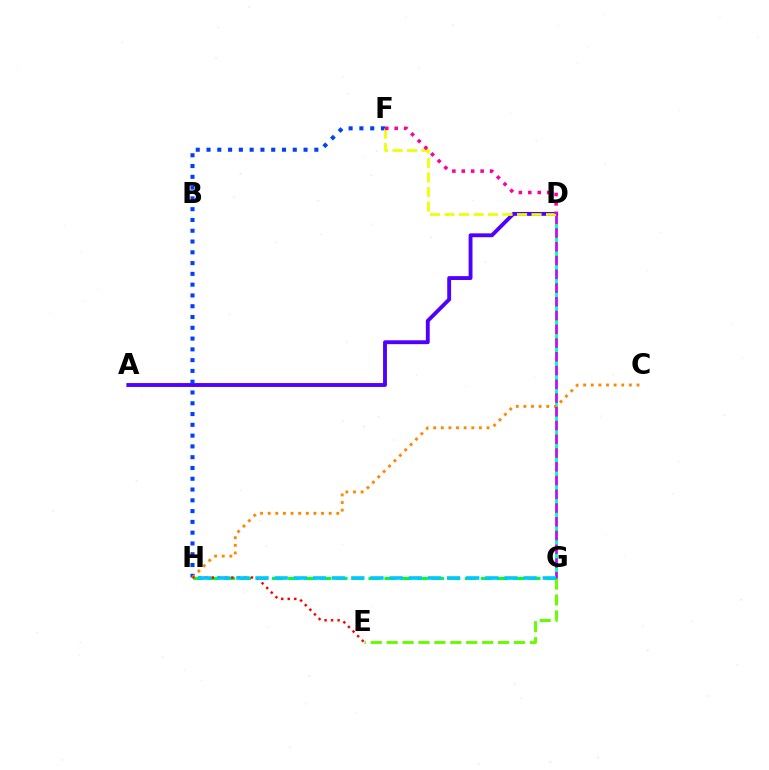{('D', 'G'): [{'color': '#00ffaf', 'line_style': 'solid', 'thickness': 2.03}, {'color': '#d600ff', 'line_style': 'dashed', 'thickness': 1.87}], ('A', 'D'): [{'color': '#4f00ff', 'line_style': 'solid', 'thickness': 2.79}], ('F', 'H'): [{'color': '#003fff', 'line_style': 'dotted', 'thickness': 2.93}], ('C', 'H'): [{'color': '#ff8800', 'line_style': 'dotted', 'thickness': 2.07}], ('E', 'G'): [{'color': '#66ff00', 'line_style': 'dashed', 'thickness': 2.16}], ('G', 'H'): [{'color': '#00ff27', 'line_style': 'dashed', 'thickness': 2.18}, {'color': '#00c7ff', 'line_style': 'dashed', 'thickness': 2.6}], ('E', 'H'): [{'color': '#ff0000', 'line_style': 'dotted', 'thickness': 1.77}], ('D', 'F'): [{'color': '#eeff00', 'line_style': 'dashed', 'thickness': 1.97}, {'color': '#ff00a0', 'line_style': 'dotted', 'thickness': 2.56}]}